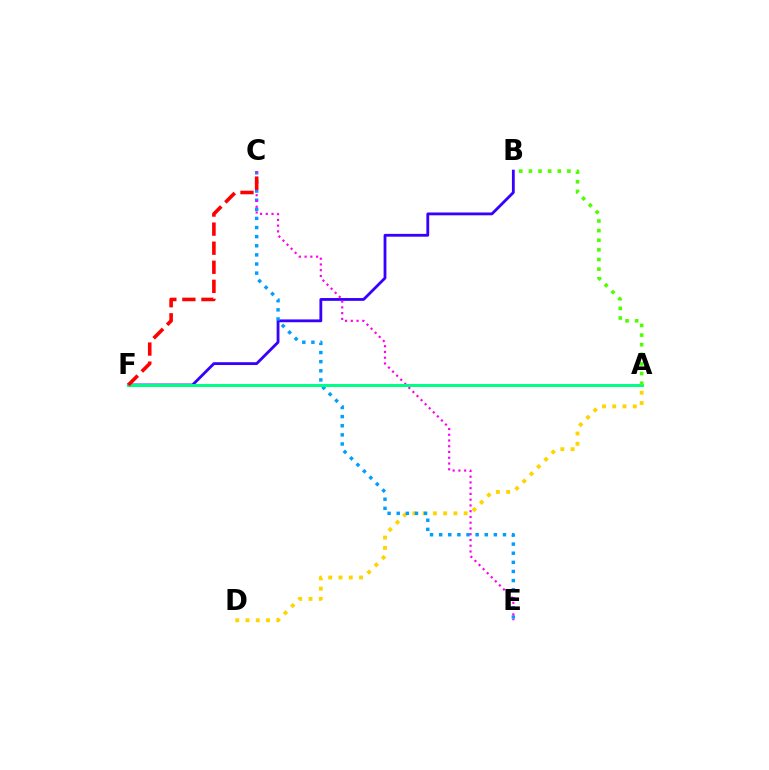{('A', 'D'): [{'color': '#ffd500', 'line_style': 'dotted', 'thickness': 2.79}], ('B', 'F'): [{'color': '#3700ff', 'line_style': 'solid', 'thickness': 2.02}], ('C', 'E'): [{'color': '#009eff', 'line_style': 'dotted', 'thickness': 2.48}, {'color': '#ff00ed', 'line_style': 'dotted', 'thickness': 1.56}], ('A', 'F'): [{'color': '#00ff86', 'line_style': 'solid', 'thickness': 2.13}], ('A', 'B'): [{'color': '#4fff00', 'line_style': 'dotted', 'thickness': 2.61}], ('C', 'F'): [{'color': '#ff0000', 'line_style': 'dashed', 'thickness': 2.59}]}